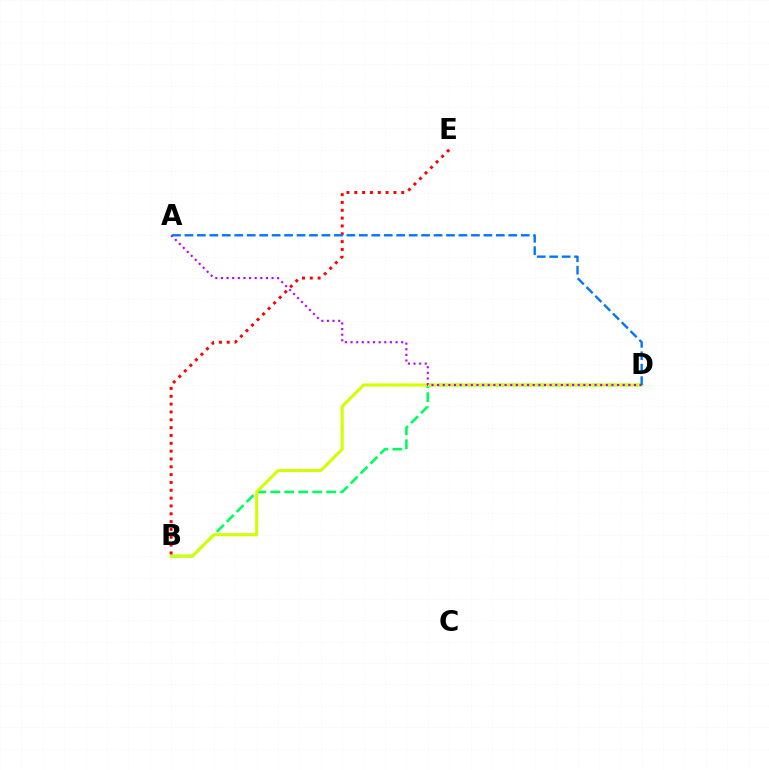{('B', 'D'): [{'color': '#00ff5c', 'line_style': 'dashed', 'thickness': 1.9}, {'color': '#d1ff00', 'line_style': 'solid', 'thickness': 2.19}], ('A', 'D'): [{'color': '#b900ff', 'line_style': 'dotted', 'thickness': 1.53}, {'color': '#0074ff', 'line_style': 'dashed', 'thickness': 1.69}], ('B', 'E'): [{'color': '#ff0000', 'line_style': 'dotted', 'thickness': 2.13}]}